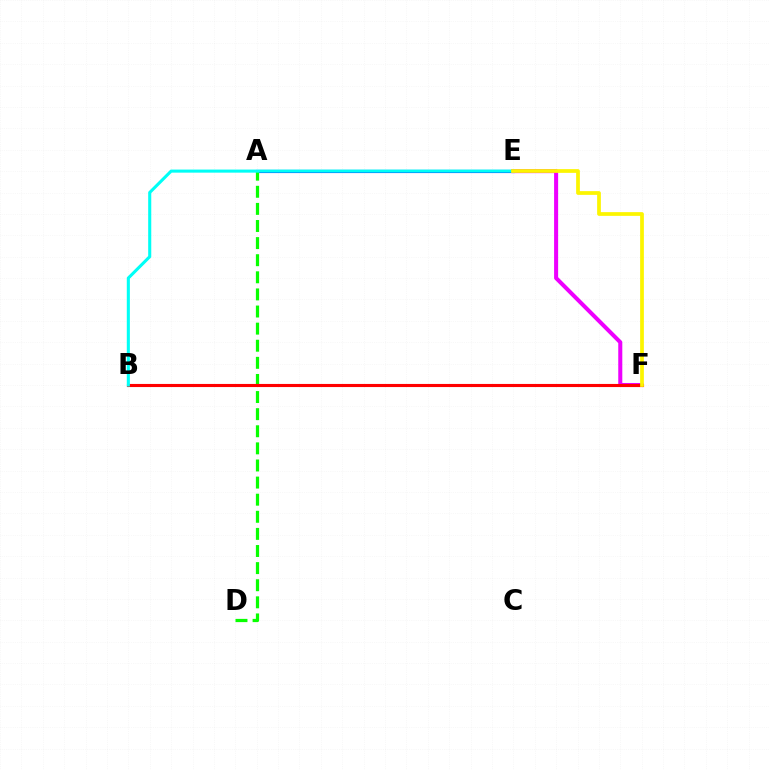{('A', 'E'): [{'color': '#0010ff', 'line_style': 'solid', 'thickness': 2.25}], ('E', 'F'): [{'color': '#ee00ff', 'line_style': 'solid', 'thickness': 2.91}, {'color': '#fcf500', 'line_style': 'solid', 'thickness': 2.69}], ('A', 'D'): [{'color': '#08ff00', 'line_style': 'dashed', 'thickness': 2.32}], ('B', 'F'): [{'color': '#ff0000', 'line_style': 'solid', 'thickness': 2.24}], ('B', 'E'): [{'color': '#00fff6', 'line_style': 'solid', 'thickness': 2.22}]}